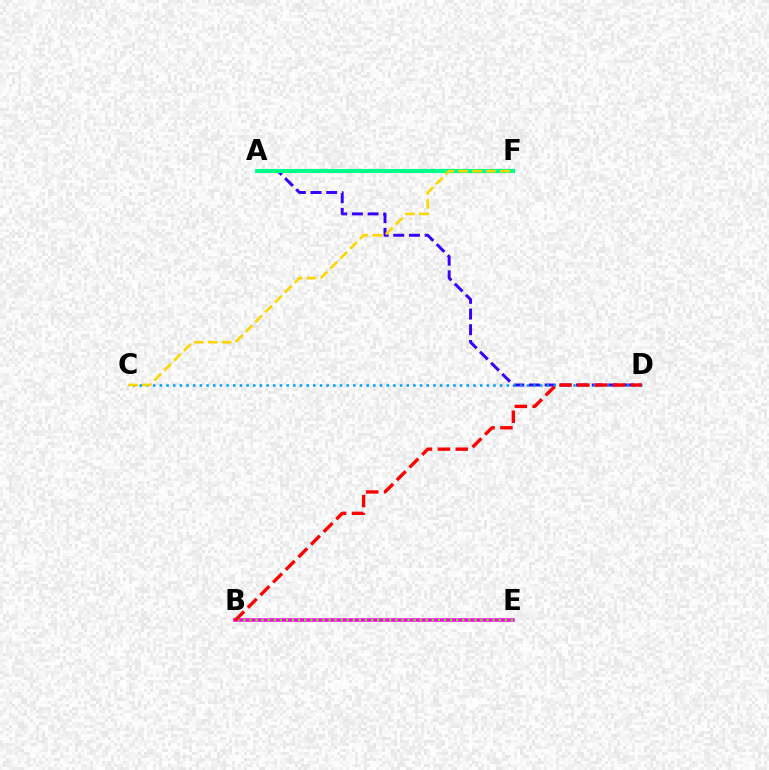{('B', 'E'): [{'color': '#ff00ed', 'line_style': 'solid', 'thickness': 2.55}, {'color': '#4fff00', 'line_style': 'dotted', 'thickness': 1.65}], ('A', 'D'): [{'color': '#3700ff', 'line_style': 'dashed', 'thickness': 2.13}], ('A', 'F'): [{'color': '#00ff86', 'line_style': 'solid', 'thickness': 2.97}], ('C', 'D'): [{'color': '#009eff', 'line_style': 'dotted', 'thickness': 1.81}], ('C', 'F'): [{'color': '#ffd500', 'line_style': 'dashed', 'thickness': 1.89}], ('B', 'D'): [{'color': '#ff0000', 'line_style': 'dashed', 'thickness': 2.43}]}